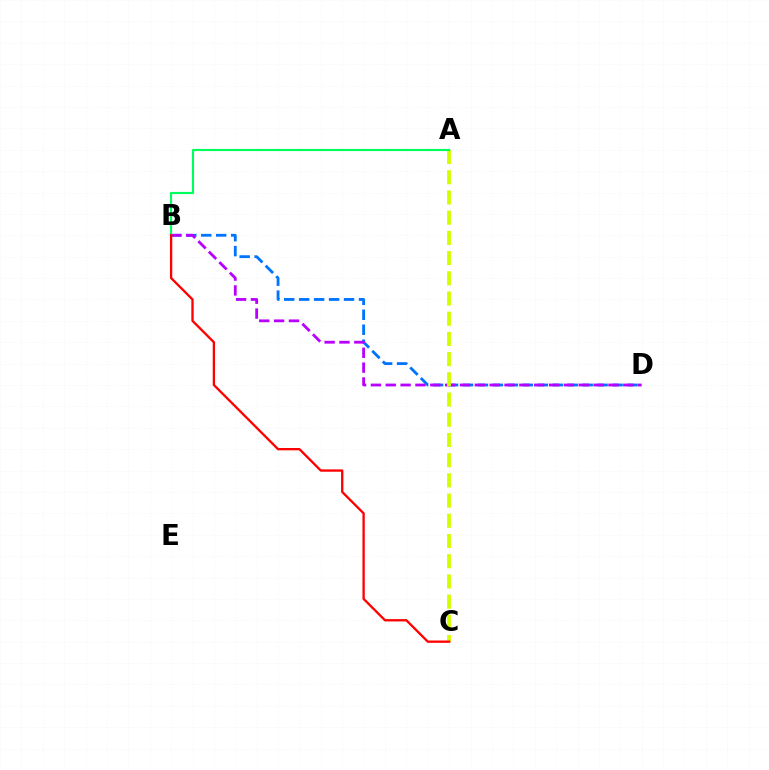{('B', 'D'): [{'color': '#0074ff', 'line_style': 'dashed', 'thickness': 2.03}, {'color': '#b900ff', 'line_style': 'dashed', 'thickness': 2.02}], ('A', 'C'): [{'color': '#d1ff00', 'line_style': 'dashed', 'thickness': 2.75}], ('A', 'B'): [{'color': '#00ff5c', 'line_style': 'solid', 'thickness': 1.56}], ('B', 'C'): [{'color': '#ff0000', 'line_style': 'solid', 'thickness': 1.67}]}